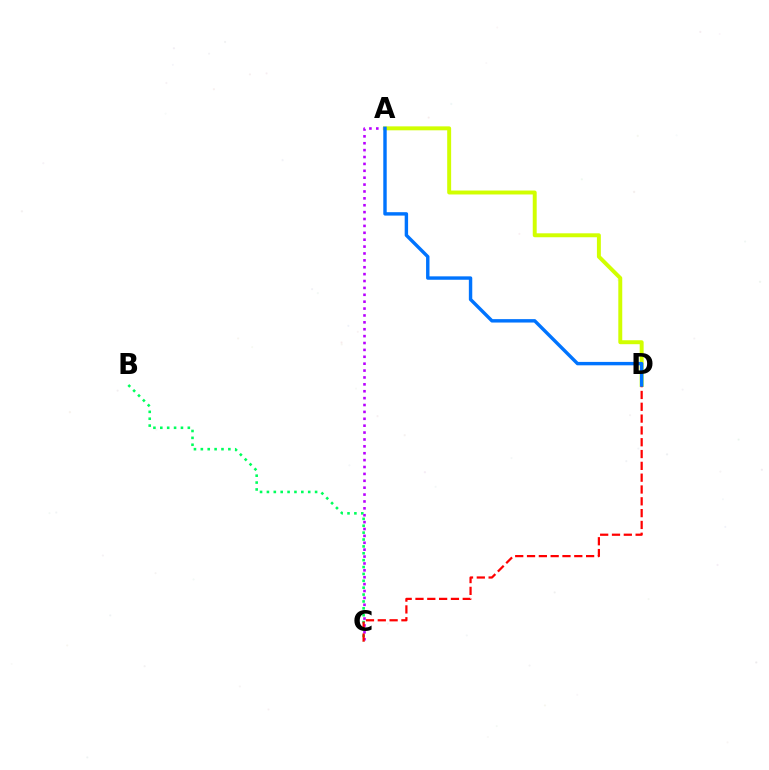{('B', 'C'): [{'color': '#00ff5c', 'line_style': 'dotted', 'thickness': 1.87}], ('A', 'C'): [{'color': '#b900ff', 'line_style': 'dotted', 'thickness': 1.87}], ('A', 'D'): [{'color': '#d1ff00', 'line_style': 'solid', 'thickness': 2.84}, {'color': '#0074ff', 'line_style': 'solid', 'thickness': 2.46}], ('C', 'D'): [{'color': '#ff0000', 'line_style': 'dashed', 'thickness': 1.61}]}